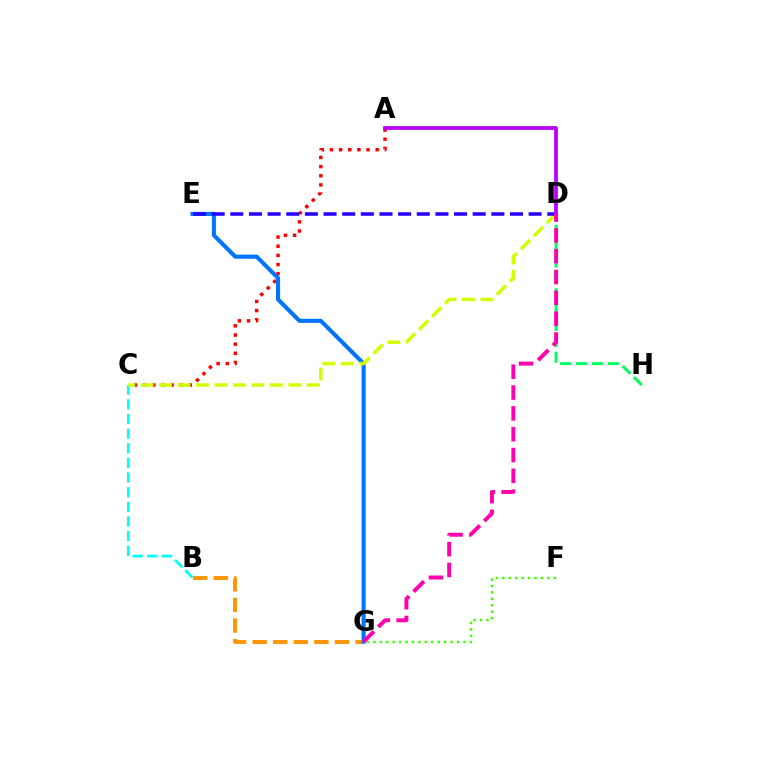{('B', 'G'): [{'color': '#ff9400', 'line_style': 'dashed', 'thickness': 2.8}], ('A', 'C'): [{'color': '#ff0000', 'line_style': 'dotted', 'thickness': 2.49}], ('B', 'C'): [{'color': '#00fff6', 'line_style': 'dashed', 'thickness': 1.99}], ('F', 'G'): [{'color': '#3dff00', 'line_style': 'dotted', 'thickness': 1.75}], ('E', 'G'): [{'color': '#0074ff', 'line_style': 'solid', 'thickness': 2.95}], ('D', 'H'): [{'color': '#00ff5c', 'line_style': 'dashed', 'thickness': 2.16}], ('C', 'D'): [{'color': '#d1ff00', 'line_style': 'dashed', 'thickness': 2.51}], ('D', 'E'): [{'color': '#2500ff', 'line_style': 'dashed', 'thickness': 2.53}], ('A', 'D'): [{'color': '#b900ff', 'line_style': 'solid', 'thickness': 2.71}], ('D', 'G'): [{'color': '#ff00ac', 'line_style': 'dashed', 'thickness': 2.83}]}